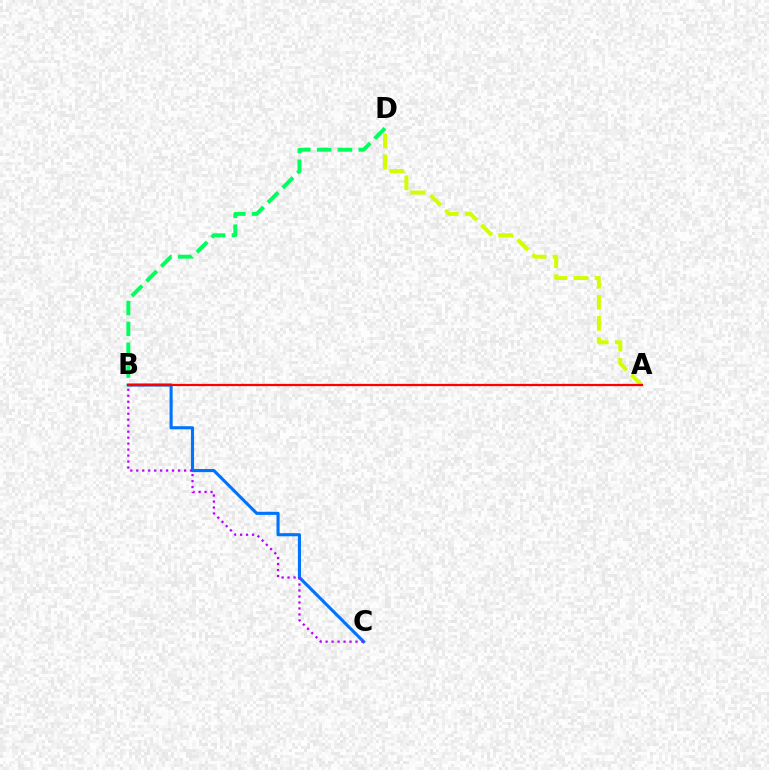{('B', 'C'): [{'color': '#0074ff', 'line_style': 'solid', 'thickness': 2.24}, {'color': '#b900ff', 'line_style': 'dotted', 'thickness': 1.62}], ('B', 'D'): [{'color': '#00ff5c', 'line_style': 'dashed', 'thickness': 2.83}], ('A', 'D'): [{'color': '#d1ff00', 'line_style': 'dashed', 'thickness': 2.87}], ('A', 'B'): [{'color': '#ff0000', 'line_style': 'solid', 'thickness': 1.61}]}